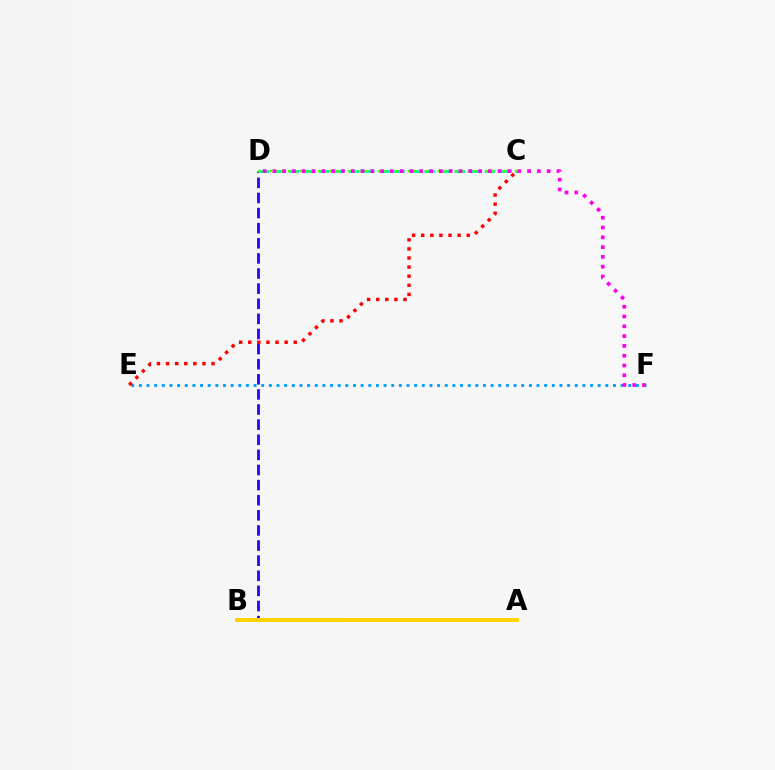{('B', 'D'): [{'color': '#3700ff', 'line_style': 'dashed', 'thickness': 2.05}], ('C', 'D'): [{'color': '#00ff86', 'line_style': 'dashed', 'thickness': 2.05}, {'color': '#4fff00', 'line_style': 'dotted', 'thickness': 1.63}], ('A', 'B'): [{'color': '#ffd500', 'line_style': 'solid', 'thickness': 2.86}], ('E', 'F'): [{'color': '#009eff', 'line_style': 'dotted', 'thickness': 2.08}], ('D', 'F'): [{'color': '#ff00ed', 'line_style': 'dotted', 'thickness': 2.66}], ('C', 'E'): [{'color': '#ff0000', 'line_style': 'dotted', 'thickness': 2.47}]}